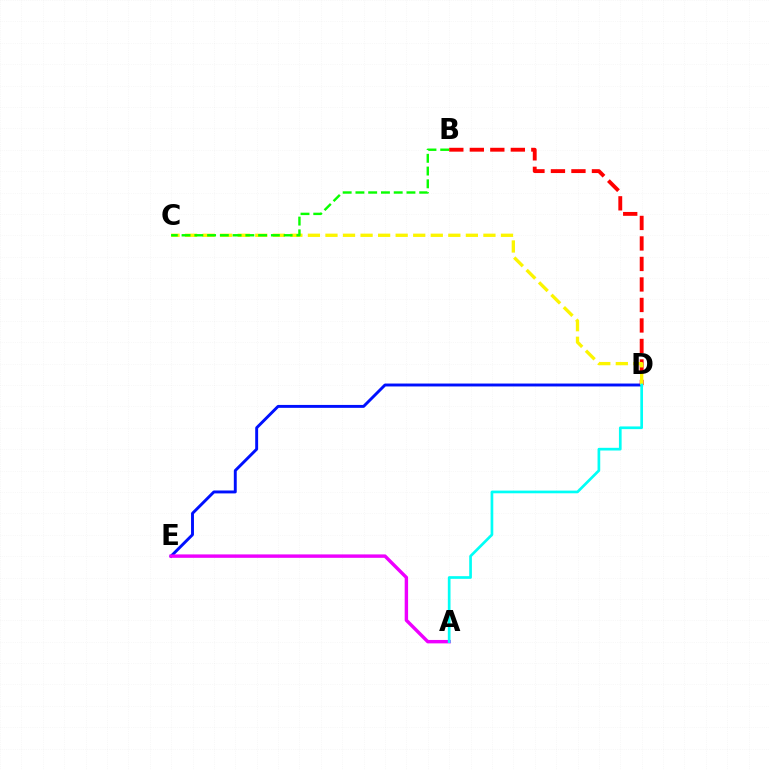{('D', 'E'): [{'color': '#0010ff', 'line_style': 'solid', 'thickness': 2.1}], ('B', 'D'): [{'color': '#ff0000', 'line_style': 'dashed', 'thickness': 2.79}], ('C', 'D'): [{'color': '#fcf500', 'line_style': 'dashed', 'thickness': 2.38}], ('A', 'E'): [{'color': '#ee00ff', 'line_style': 'solid', 'thickness': 2.46}], ('B', 'C'): [{'color': '#08ff00', 'line_style': 'dashed', 'thickness': 1.73}], ('A', 'D'): [{'color': '#00fff6', 'line_style': 'solid', 'thickness': 1.94}]}